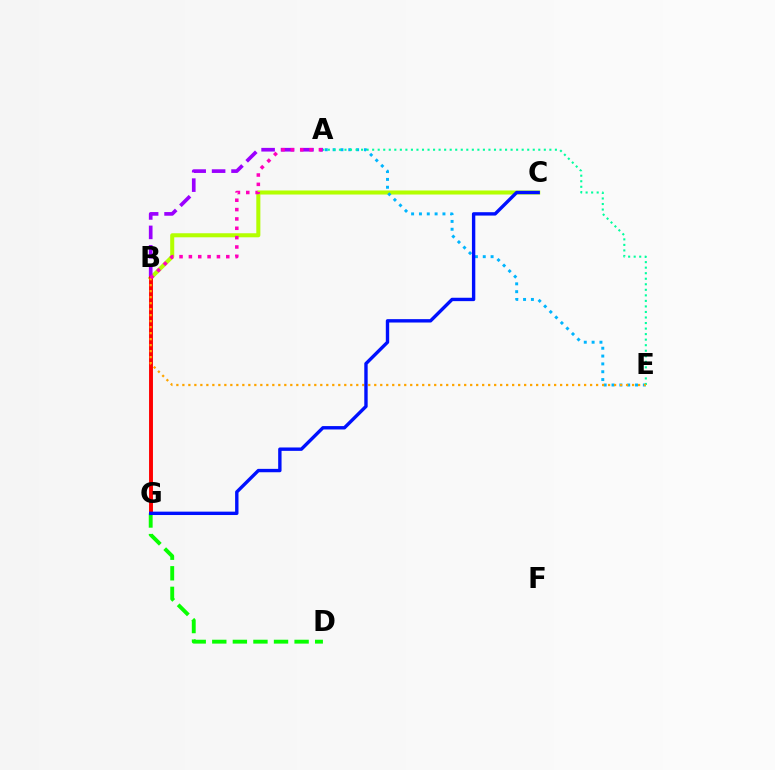{('D', 'G'): [{'color': '#08ff00', 'line_style': 'dashed', 'thickness': 2.8}], ('B', 'C'): [{'color': '#b3ff00', 'line_style': 'solid', 'thickness': 2.91}], ('A', 'E'): [{'color': '#00b5ff', 'line_style': 'dotted', 'thickness': 2.13}, {'color': '#00ff9d', 'line_style': 'dotted', 'thickness': 1.5}], ('A', 'B'): [{'color': '#9b00ff', 'line_style': 'dashed', 'thickness': 2.64}, {'color': '#ff00bd', 'line_style': 'dotted', 'thickness': 2.54}], ('B', 'G'): [{'color': '#ff0000', 'line_style': 'solid', 'thickness': 2.82}], ('B', 'E'): [{'color': '#ffa500', 'line_style': 'dotted', 'thickness': 1.63}], ('C', 'G'): [{'color': '#0010ff', 'line_style': 'solid', 'thickness': 2.44}]}